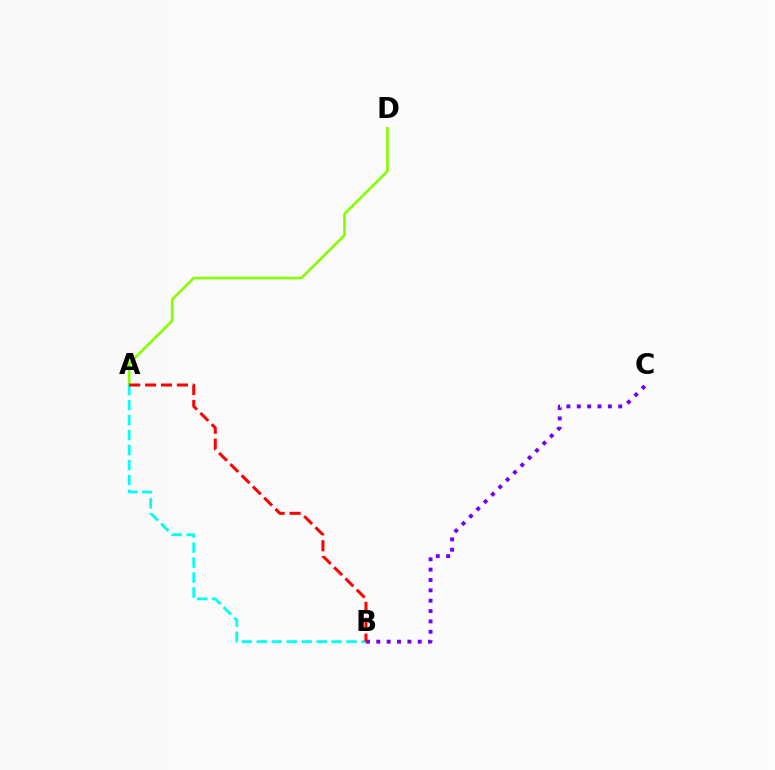{('A', 'D'): [{'color': '#84ff00', 'line_style': 'solid', 'thickness': 1.89}], ('A', 'B'): [{'color': '#00fff6', 'line_style': 'dashed', 'thickness': 2.03}, {'color': '#ff0000', 'line_style': 'dashed', 'thickness': 2.16}], ('B', 'C'): [{'color': '#7200ff', 'line_style': 'dotted', 'thickness': 2.81}]}